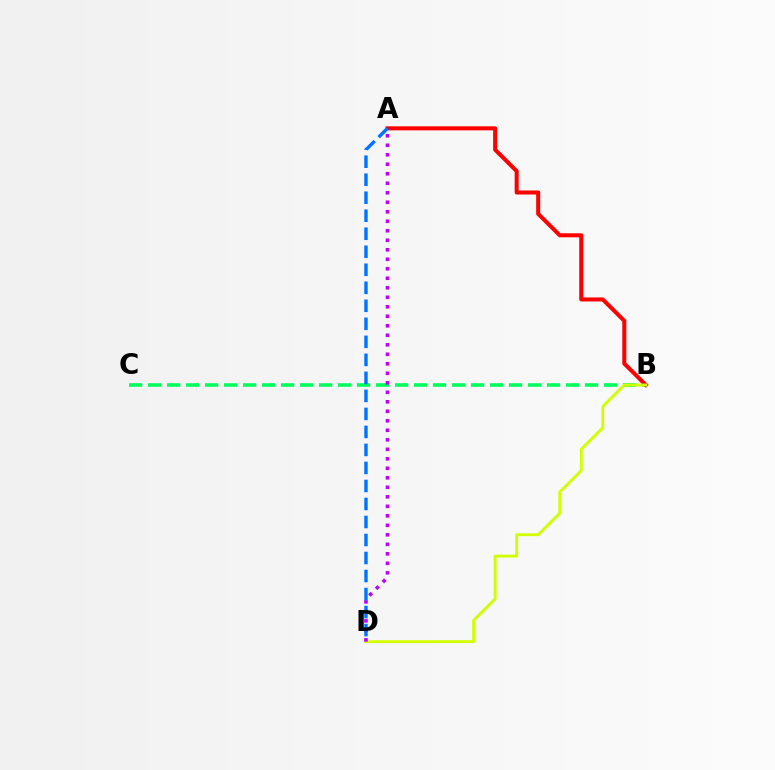{('B', 'C'): [{'color': '#00ff5c', 'line_style': 'dashed', 'thickness': 2.58}], ('A', 'B'): [{'color': '#ff0000', 'line_style': 'solid', 'thickness': 2.9}], ('B', 'D'): [{'color': '#d1ff00', 'line_style': 'solid', 'thickness': 2.08}], ('A', 'D'): [{'color': '#b900ff', 'line_style': 'dotted', 'thickness': 2.58}, {'color': '#0074ff', 'line_style': 'dashed', 'thickness': 2.45}]}